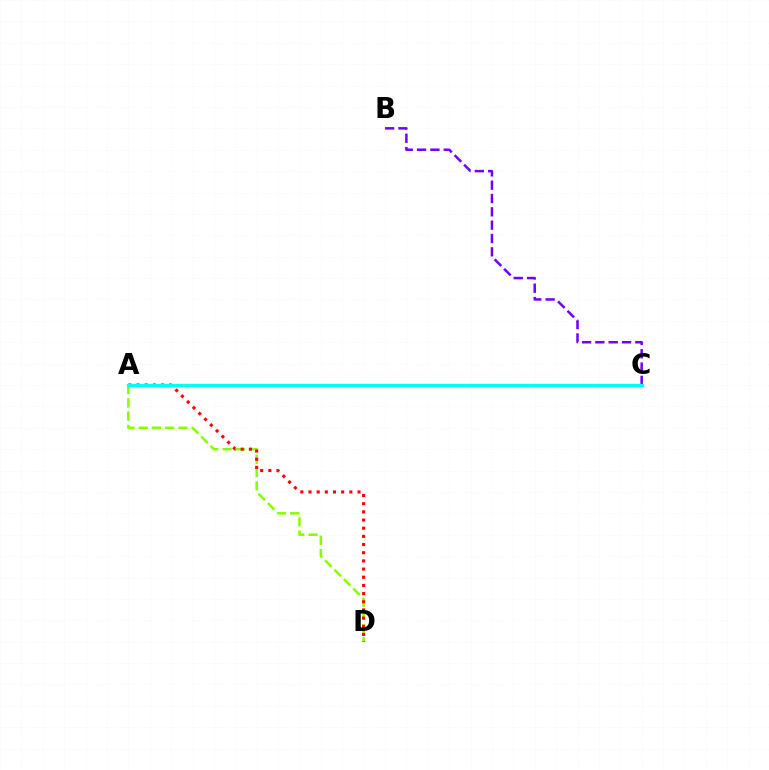{('A', 'D'): [{'color': '#84ff00', 'line_style': 'dashed', 'thickness': 1.8}, {'color': '#ff0000', 'line_style': 'dotted', 'thickness': 2.22}], ('B', 'C'): [{'color': '#7200ff', 'line_style': 'dashed', 'thickness': 1.81}], ('A', 'C'): [{'color': '#00fff6', 'line_style': 'solid', 'thickness': 2.38}]}